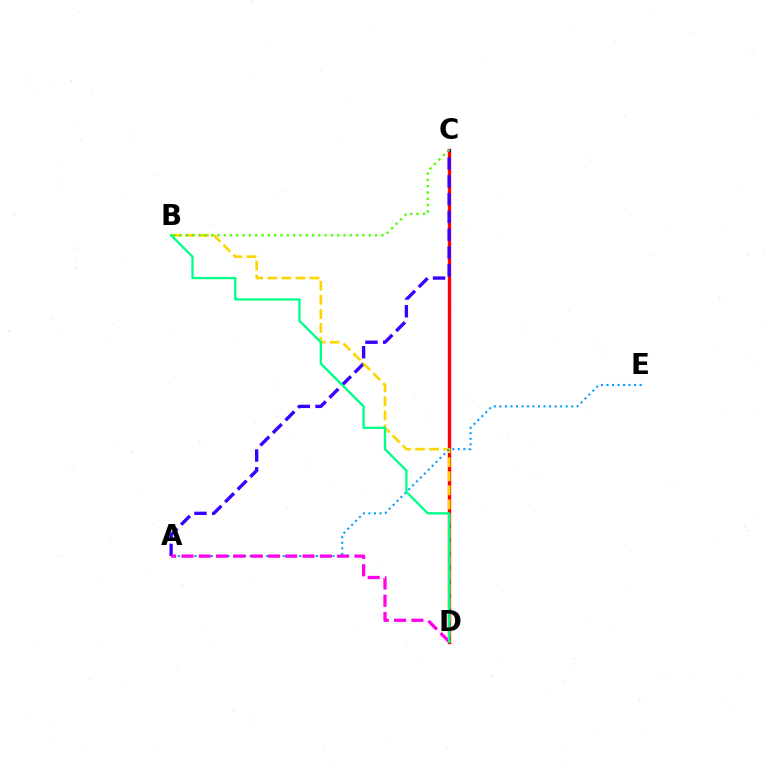{('C', 'D'): [{'color': '#ff0000', 'line_style': 'solid', 'thickness': 2.41}], ('A', 'C'): [{'color': '#3700ff', 'line_style': 'dashed', 'thickness': 2.42}], ('B', 'D'): [{'color': '#ffd500', 'line_style': 'dashed', 'thickness': 1.91}, {'color': '#00ff86', 'line_style': 'solid', 'thickness': 1.68}], ('A', 'E'): [{'color': '#009eff', 'line_style': 'dotted', 'thickness': 1.5}], ('A', 'D'): [{'color': '#ff00ed', 'line_style': 'dashed', 'thickness': 2.35}], ('B', 'C'): [{'color': '#4fff00', 'line_style': 'dotted', 'thickness': 1.71}]}